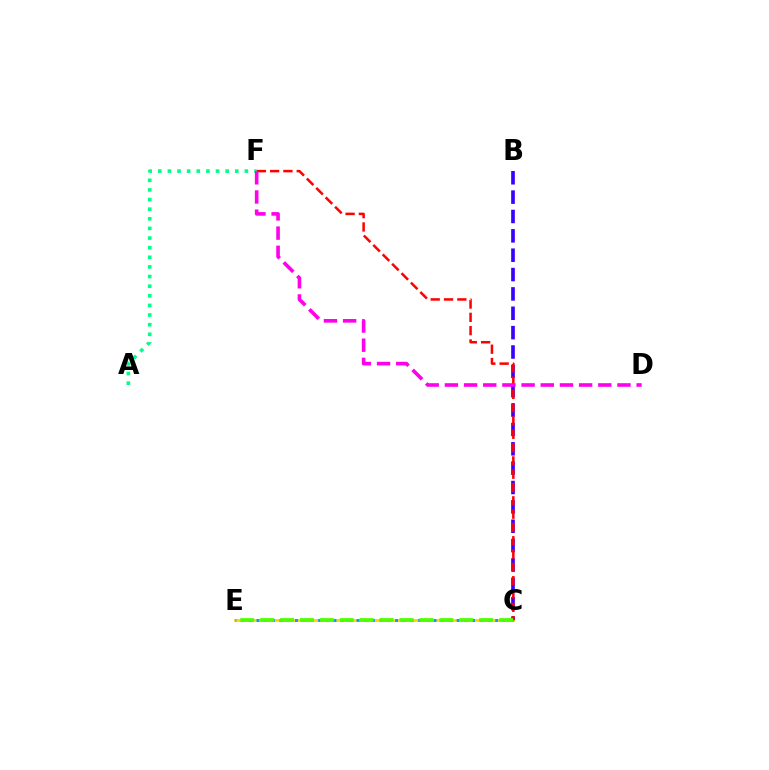{('C', 'E'): [{'color': '#ffd500', 'line_style': 'solid', 'thickness': 2.02}, {'color': '#009eff', 'line_style': 'dotted', 'thickness': 2.09}, {'color': '#4fff00', 'line_style': 'dashed', 'thickness': 2.7}], ('A', 'F'): [{'color': '#00ff86', 'line_style': 'dotted', 'thickness': 2.61}], ('B', 'C'): [{'color': '#3700ff', 'line_style': 'dashed', 'thickness': 2.63}], ('C', 'F'): [{'color': '#ff0000', 'line_style': 'dashed', 'thickness': 1.81}], ('D', 'F'): [{'color': '#ff00ed', 'line_style': 'dashed', 'thickness': 2.6}]}